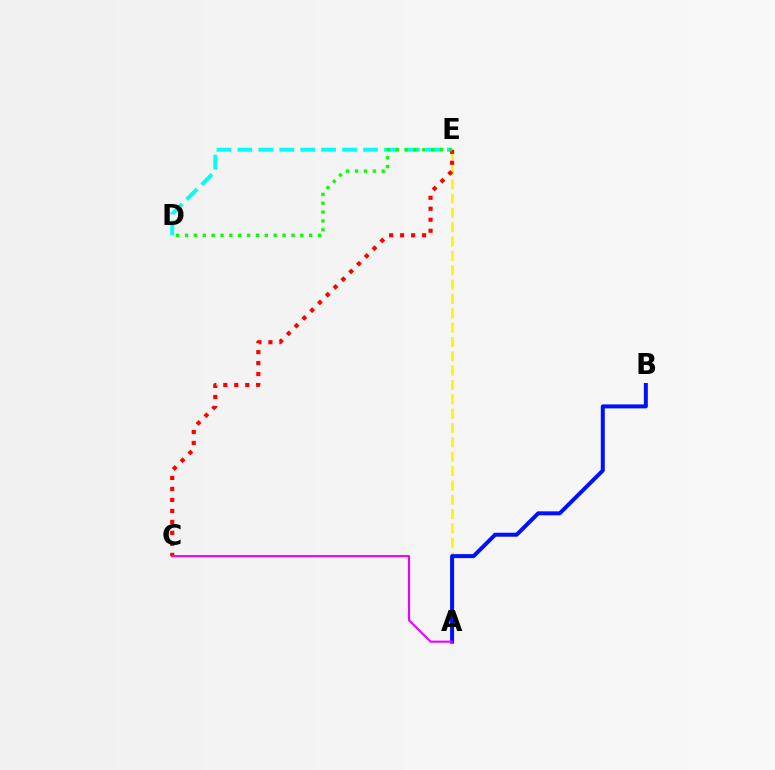{('D', 'E'): [{'color': '#00fff6', 'line_style': 'dashed', 'thickness': 2.85}, {'color': '#08ff00', 'line_style': 'dotted', 'thickness': 2.41}], ('A', 'E'): [{'color': '#fcf500', 'line_style': 'dashed', 'thickness': 1.95}], ('C', 'E'): [{'color': '#ff0000', 'line_style': 'dotted', 'thickness': 2.99}], ('A', 'B'): [{'color': '#0010ff', 'line_style': 'solid', 'thickness': 2.87}], ('A', 'C'): [{'color': '#ee00ff', 'line_style': 'solid', 'thickness': 1.52}]}